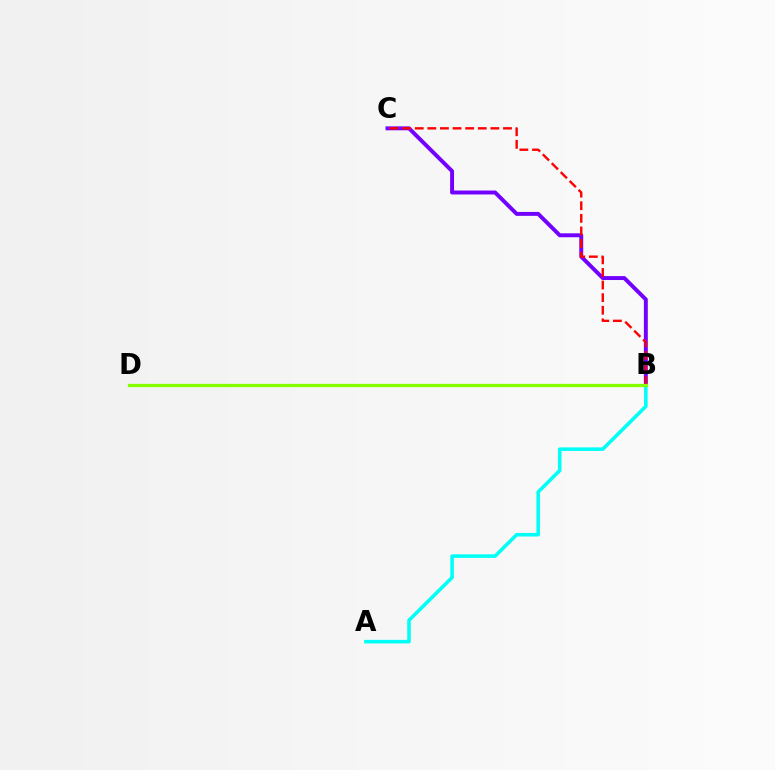{('A', 'B'): [{'color': '#00fff6', 'line_style': 'solid', 'thickness': 2.57}], ('B', 'C'): [{'color': '#7200ff', 'line_style': 'solid', 'thickness': 2.83}, {'color': '#ff0000', 'line_style': 'dashed', 'thickness': 1.71}], ('B', 'D'): [{'color': '#84ff00', 'line_style': 'solid', 'thickness': 2.34}]}